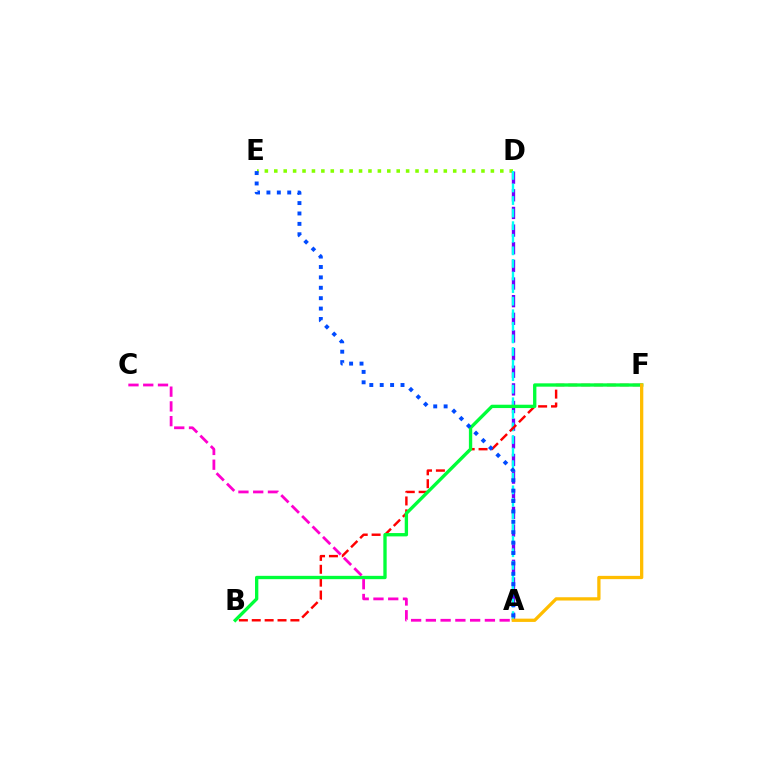{('D', 'E'): [{'color': '#84ff00', 'line_style': 'dotted', 'thickness': 2.56}], ('A', 'D'): [{'color': '#7200ff', 'line_style': 'dashed', 'thickness': 2.4}, {'color': '#00fff6', 'line_style': 'dashed', 'thickness': 1.71}], ('B', 'F'): [{'color': '#ff0000', 'line_style': 'dashed', 'thickness': 1.75}, {'color': '#00ff39', 'line_style': 'solid', 'thickness': 2.4}], ('A', 'C'): [{'color': '#ff00cf', 'line_style': 'dashed', 'thickness': 2.0}], ('A', 'E'): [{'color': '#004bff', 'line_style': 'dotted', 'thickness': 2.82}], ('A', 'F'): [{'color': '#ffbd00', 'line_style': 'solid', 'thickness': 2.36}]}